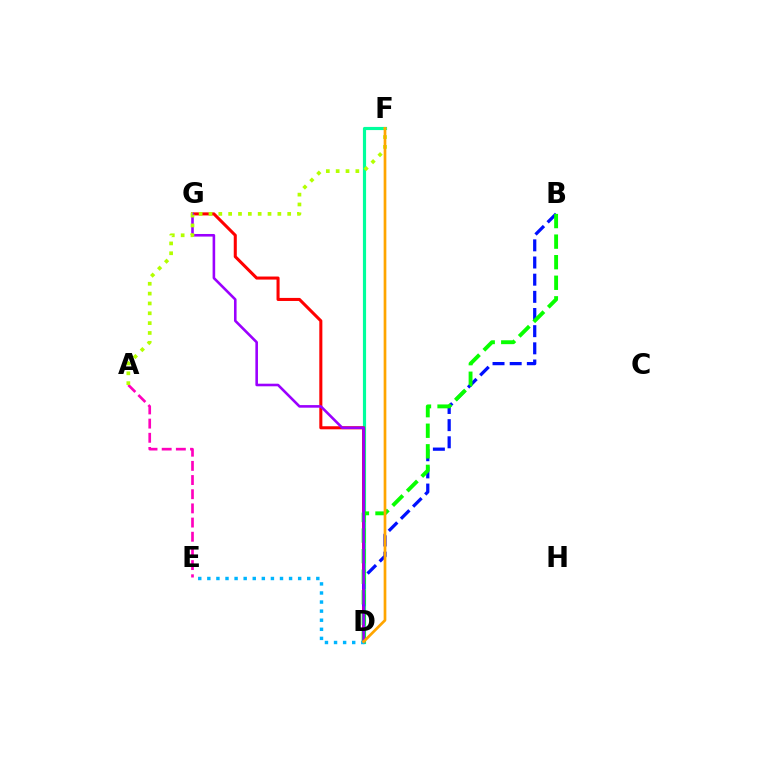{('D', 'F'): [{'color': '#00ff9d', 'line_style': 'solid', 'thickness': 2.27}, {'color': '#ffa500', 'line_style': 'solid', 'thickness': 1.94}], ('A', 'E'): [{'color': '#ff00bd', 'line_style': 'dashed', 'thickness': 1.93}], ('D', 'G'): [{'color': '#ff0000', 'line_style': 'solid', 'thickness': 2.2}, {'color': '#9b00ff', 'line_style': 'solid', 'thickness': 1.87}], ('B', 'D'): [{'color': '#0010ff', 'line_style': 'dashed', 'thickness': 2.33}, {'color': '#08ff00', 'line_style': 'dashed', 'thickness': 2.79}], ('D', 'E'): [{'color': '#00b5ff', 'line_style': 'dotted', 'thickness': 2.47}], ('A', 'F'): [{'color': '#b3ff00', 'line_style': 'dotted', 'thickness': 2.67}]}